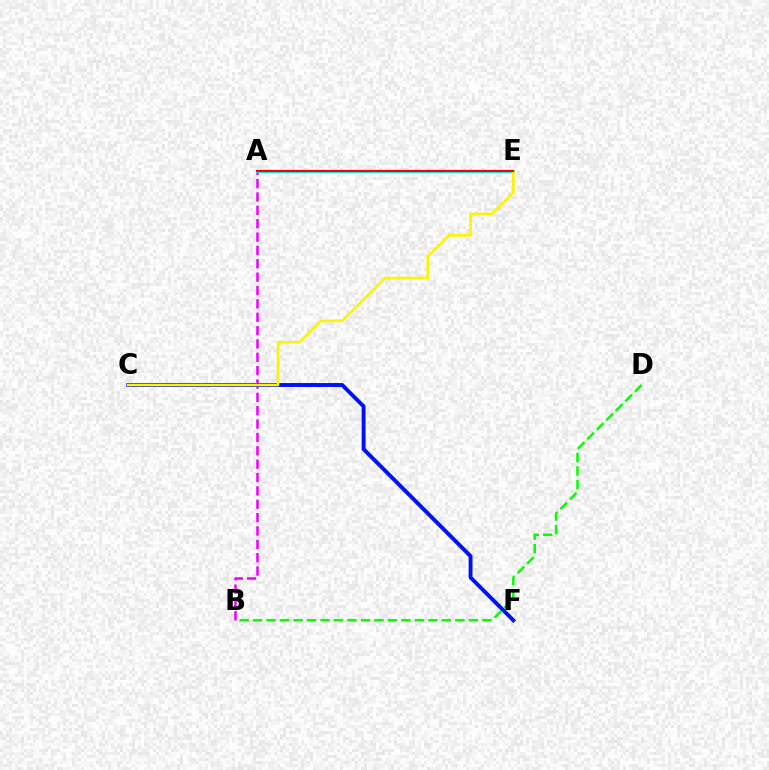{('A', 'B'): [{'color': '#ee00ff', 'line_style': 'dashed', 'thickness': 1.81}], ('C', 'F'): [{'color': '#0010ff', 'line_style': 'solid', 'thickness': 2.82}], ('A', 'E'): [{'color': '#00fff6', 'line_style': 'solid', 'thickness': 2.17}, {'color': '#ff0000', 'line_style': 'solid', 'thickness': 1.6}], ('C', 'E'): [{'color': '#fcf500', 'line_style': 'solid', 'thickness': 1.91}], ('B', 'D'): [{'color': '#08ff00', 'line_style': 'dashed', 'thickness': 1.83}]}